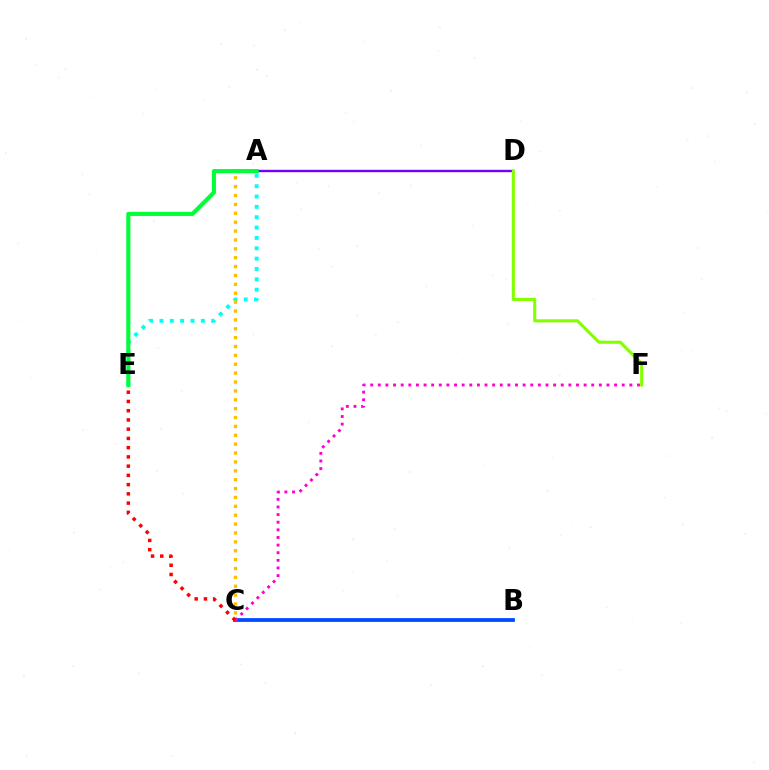{('A', 'E'): [{'color': '#00fff6', 'line_style': 'dotted', 'thickness': 2.81}, {'color': '#00ff39', 'line_style': 'solid', 'thickness': 2.97}], ('B', 'C'): [{'color': '#004bff', 'line_style': 'solid', 'thickness': 2.73}], ('A', 'C'): [{'color': '#ffbd00', 'line_style': 'dotted', 'thickness': 2.41}], ('A', 'D'): [{'color': '#7200ff', 'line_style': 'solid', 'thickness': 1.71}], ('D', 'F'): [{'color': '#84ff00', 'line_style': 'solid', 'thickness': 2.23}], ('C', 'F'): [{'color': '#ff00cf', 'line_style': 'dotted', 'thickness': 2.07}], ('C', 'E'): [{'color': '#ff0000', 'line_style': 'dotted', 'thickness': 2.51}]}